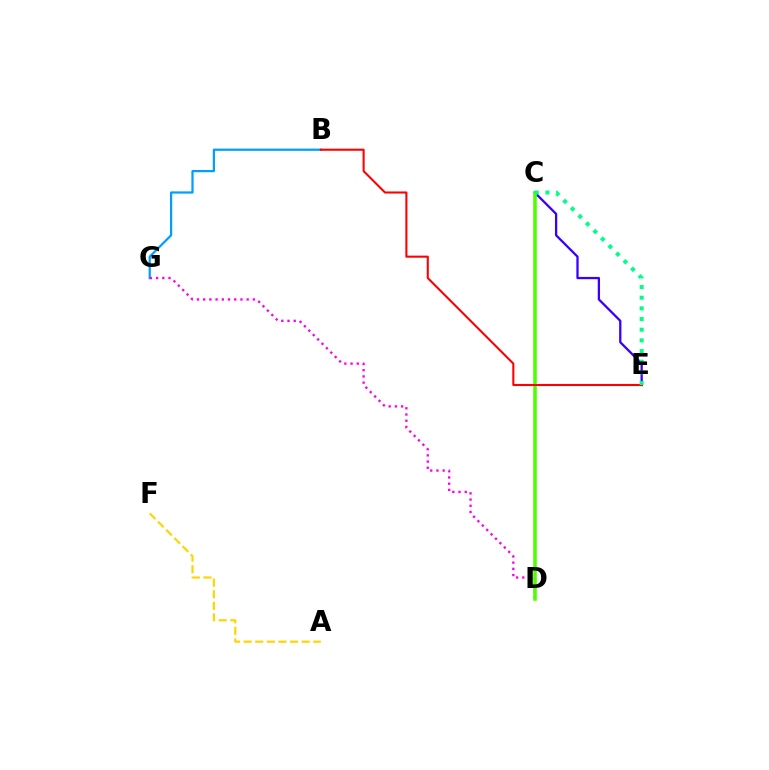{('B', 'G'): [{'color': '#009eff', 'line_style': 'solid', 'thickness': 1.6}], ('D', 'G'): [{'color': '#ff00ed', 'line_style': 'dotted', 'thickness': 1.69}], ('A', 'F'): [{'color': '#ffd500', 'line_style': 'dashed', 'thickness': 1.58}], ('C', 'E'): [{'color': '#3700ff', 'line_style': 'solid', 'thickness': 1.64}, {'color': '#00ff86', 'line_style': 'dotted', 'thickness': 2.9}], ('C', 'D'): [{'color': '#4fff00', 'line_style': 'solid', 'thickness': 2.56}], ('B', 'E'): [{'color': '#ff0000', 'line_style': 'solid', 'thickness': 1.5}]}